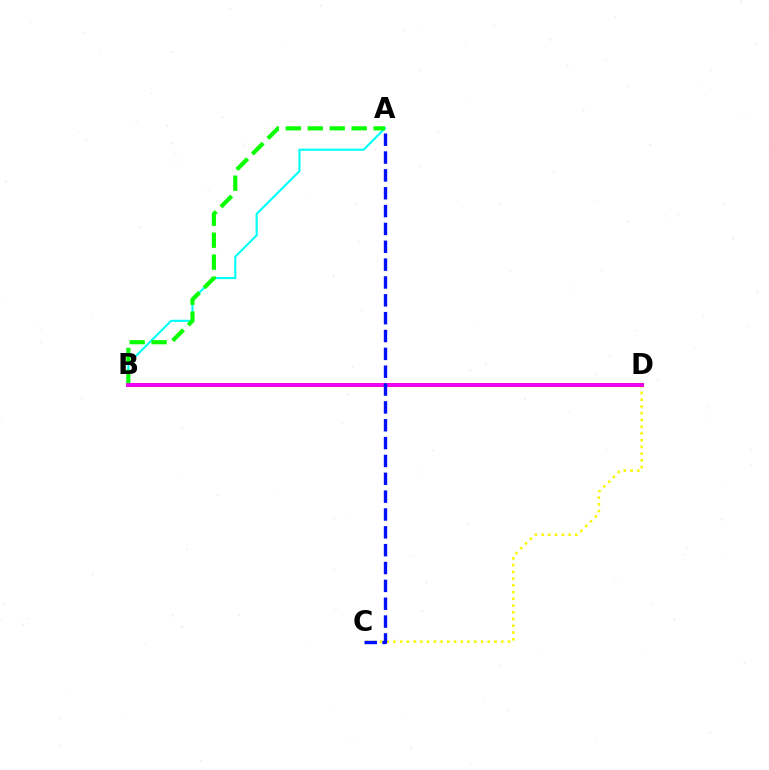{('C', 'D'): [{'color': '#fcf500', 'line_style': 'dotted', 'thickness': 1.83}], ('B', 'D'): [{'color': '#ff0000', 'line_style': 'solid', 'thickness': 2.73}, {'color': '#ee00ff', 'line_style': 'solid', 'thickness': 2.64}], ('A', 'B'): [{'color': '#00fff6', 'line_style': 'solid', 'thickness': 1.53}, {'color': '#08ff00', 'line_style': 'dashed', 'thickness': 2.98}], ('A', 'C'): [{'color': '#0010ff', 'line_style': 'dashed', 'thickness': 2.42}]}